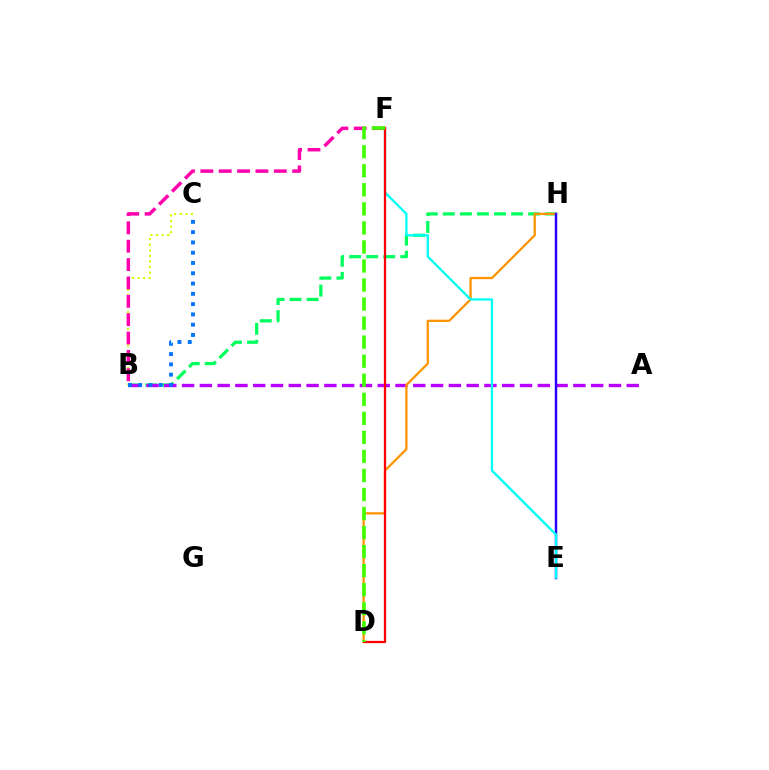{('B', 'H'): [{'color': '#00ff5c', 'line_style': 'dashed', 'thickness': 2.32}], ('A', 'B'): [{'color': '#b900ff', 'line_style': 'dashed', 'thickness': 2.42}], ('B', 'C'): [{'color': '#d1ff00', 'line_style': 'dotted', 'thickness': 1.52}, {'color': '#0074ff', 'line_style': 'dotted', 'thickness': 2.79}], ('D', 'H'): [{'color': '#ff9400', 'line_style': 'solid', 'thickness': 1.64}], ('E', 'H'): [{'color': '#2500ff', 'line_style': 'solid', 'thickness': 1.76}], ('E', 'F'): [{'color': '#00fff6', 'line_style': 'solid', 'thickness': 1.65}], ('D', 'F'): [{'color': '#ff0000', 'line_style': 'solid', 'thickness': 1.63}, {'color': '#3dff00', 'line_style': 'dashed', 'thickness': 2.59}], ('B', 'F'): [{'color': '#ff00ac', 'line_style': 'dashed', 'thickness': 2.49}]}